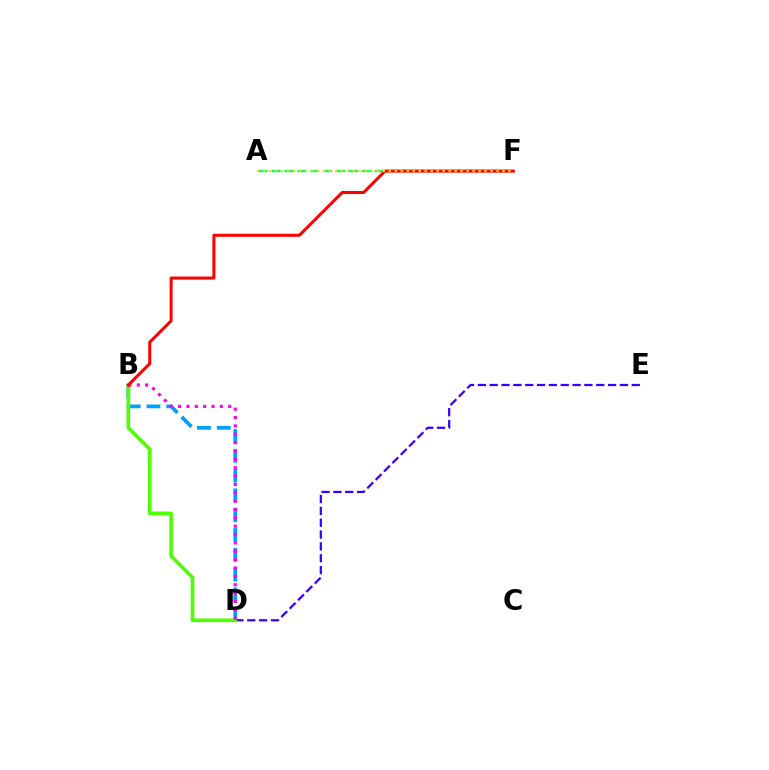{('A', 'F'): [{'color': '#00ff86', 'line_style': 'dashed', 'thickness': 1.75}, {'color': '#ffd500', 'line_style': 'dotted', 'thickness': 1.63}], ('B', 'D'): [{'color': '#009eff', 'line_style': 'dashed', 'thickness': 2.69}, {'color': '#4fff00', 'line_style': 'solid', 'thickness': 2.61}, {'color': '#ff00ed', 'line_style': 'dotted', 'thickness': 2.27}], ('D', 'E'): [{'color': '#3700ff', 'line_style': 'dashed', 'thickness': 1.61}], ('B', 'F'): [{'color': '#ff0000', 'line_style': 'solid', 'thickness': 2.18}]}